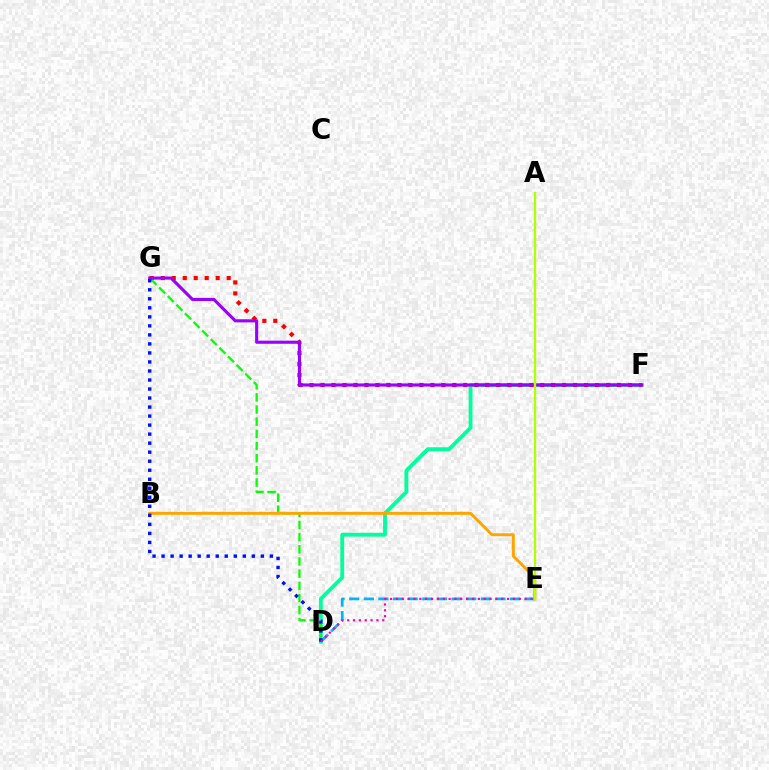{('D', 'F'): [{'color': '#00ff9d', 'line_style': 'solid', 'thickness': 2.75}], ('F', 'G'): [{'color': '#ff0000', 'line_style': 'dotted', 'thickness': 2.98}, {'color': '#9b00ff', 'line_style': 'solid', 'thickness': 2.24}], ('D', 'G'): [{'color': '#08ff00', 'line_style': 'dashed', 'thickness': 1.65}, {'color': '#0010ff', 'line_style': 'dotted', 'thickness': 2.45}], ('D', 'E'): [{'color': '#00b5ff', 'line_style': 'dashed', 'thickness': 1.99}, {'color': '#ff00bd', 'line_style': 'dotted', 'thickness': 1.59}], ('B', 'E'): [{'color': '#ffa500', 'line_style': 'solid', 'thickness': 2.11}], ('A', 'E'): [{'color': '#b3ff00', 'line_style': 'solid', 'thickness': 1.66}]}